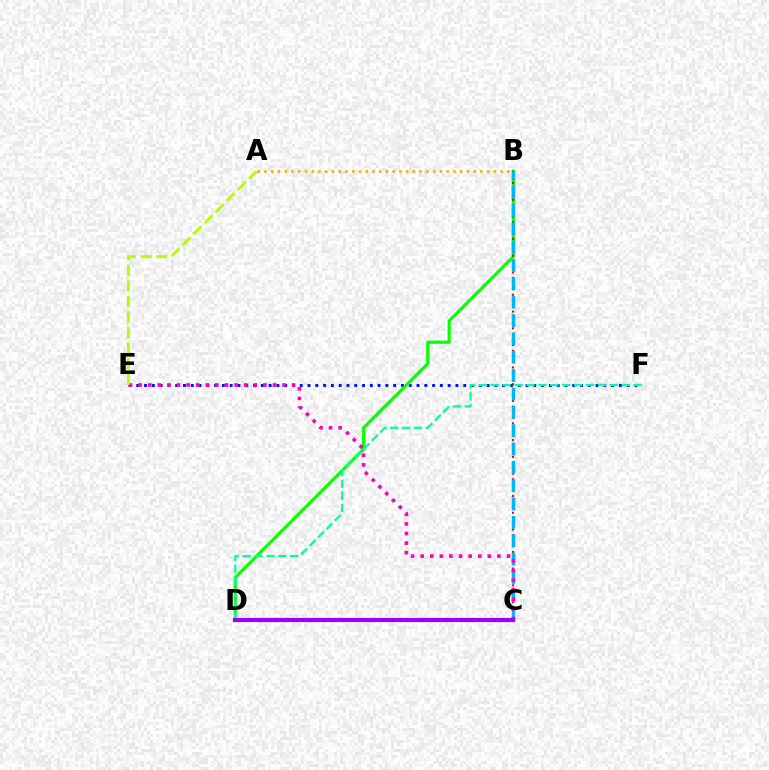{('E', 'F'): [{'color': '#0010ff', 'line_style': 'dotted', 'thickness': 2.12}], ('B', 'D'): [{'color': '#08ff00', 'line_style': 'solid', 'thickness': 2.27}], ('B', 'C'): [{'color': '#ff0000', 'line_style': 'dotted', 'thickness': 1.52}, {'color': '#00b5ff', 'line_style': 'dashed', 'thickness': 2.49}], ('D', 'F'): [{'color': '#00ff9d', 'line_style': 'dashed', 'thickness': 1.62}], ('C', 'E'): [{'color': '#ff00bd', 'line_style': 'dotted', 'thickness': 2.61}], ('C', 'D'): [{'color': '#9b00ff', 'line_style': 'solid', 'thickness': 3.0}], ('A', 'E'): [{'color': '#b3ff00', 'line_style': 'dashed', 'thickness': 2.12}], ('A', 'B'): [{'color': '#ffa500', 'line_style': 'dotted', 'thickness': 1.83}]}